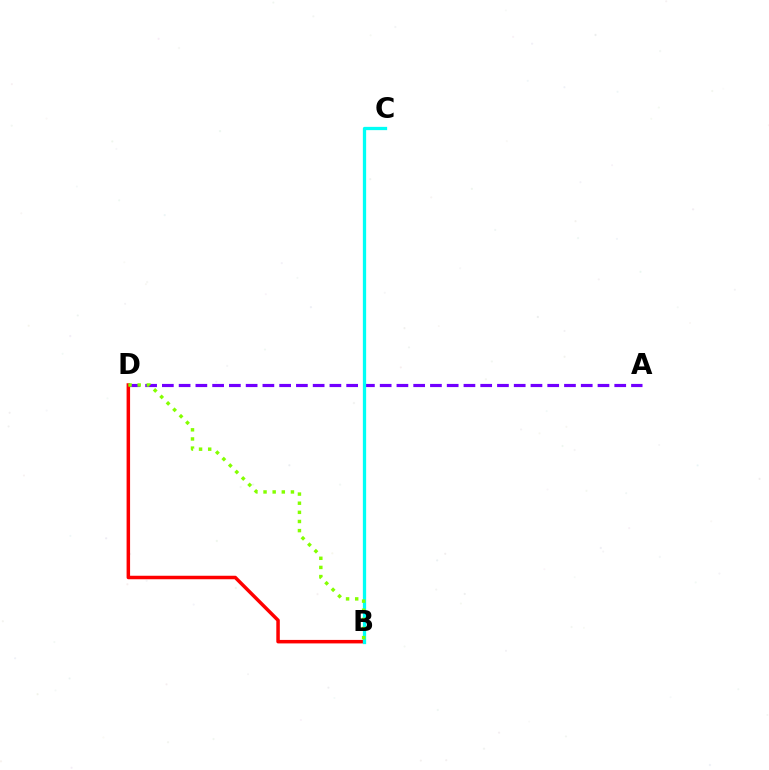{('A', 'D'): [{'color': '#7200ff', 'line_style': 'dashed', 'thickness': 2.28}], ('B', 'D'): [{'color': '#ff0000', 'line_style': 'solid', 'thickness': 2.52}, {'color': '#84ff00', 'line_style': 'dotted', 'thickness': 2.48}], ('B', 'C'): [{'color': '#00fff6', 'line_style': 'solid', 'thickness': 2.36}]}